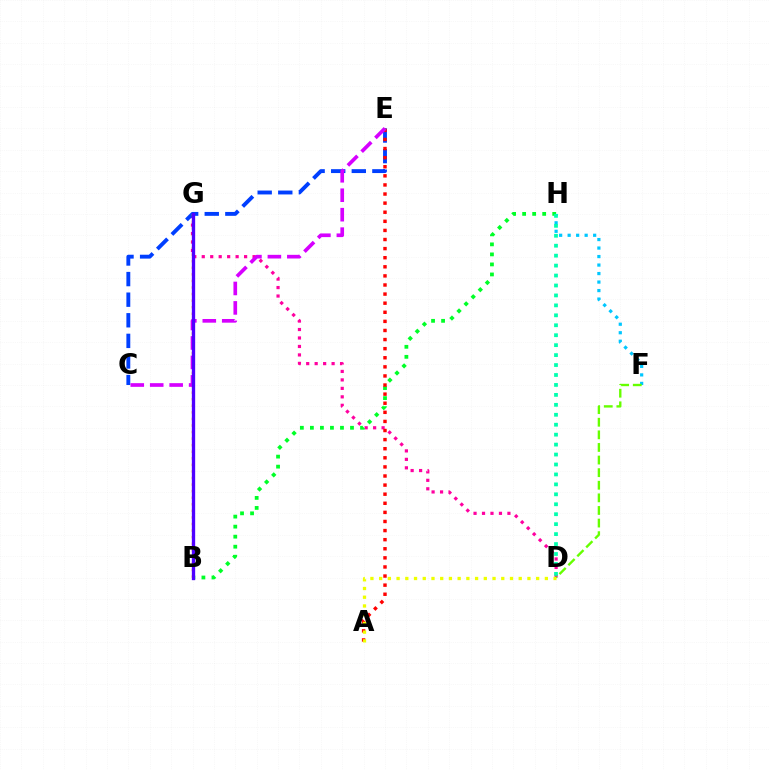{('D', 'G'): [{'color': '#ff00a0', 'line_style': 'dotted', 'thickness': 2.3}], ('B', 'H'): [{'color': '#00ff27', 'line_style': 'dotted', 'thickness': 2.72}], ('C', 'E'): [{'color': '#003fff', 'line_style': 'dashed', 'thickness': 2.8}, {'color': '#d600ff', 'line_style': 'dashed', 'thickness': 2.64}], ('B', 'G'): [{'color': '#ff8800', 'line_style': 'dotted', 'thickness': 1.78}, {'color': '#4f00ff', 'line_style': 'solid', 'thickness': 2.4}], ('A', 'E'): [{'color': '#ff0000', 'line_style': 'dotted', 'thickness': 2.47}], ('F', 'H'): [{'color': '#00c7ff', 'line_style': 'dotted', 'thickness': 2.31}], ('D', 'H'): [{'color': '#00ffaf', 'line_style': 'dotted', 'thickness': 2.7}], ('A', 'D'): [{'color': '#eeff00', 'line_style': 'dotted', 'thickness': 2.37}], ('D', 'F'): [{'color': '#66ff00', 'line_style': 'dashed', 'thickness': 1.71}]}